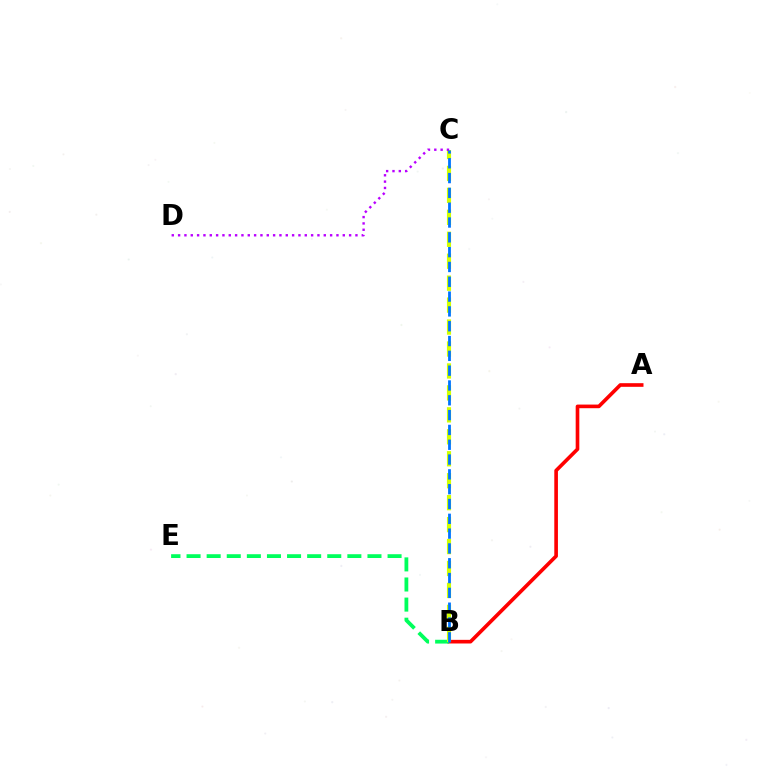{('A', 'B'): [{'color': '#ff0000', 'line_style': 'solid', 'thickness': 2.62}], ('B', 'E'): [{'color': '#00ff5c', 'line_style': 'dashed', 'thickness': 2.73}], ('B', 'C'): [{'color': '#d1ff00', 'line_style': 'dashed', 'thickness': 2.98}, {'color': '#0074ff', 'line_style': 'dashed', 'thickness': 2.01}], ('C', 'D'): [{'color': '#b900ff', 'line_style': 'dotted', 'thickness': 1.72}]}